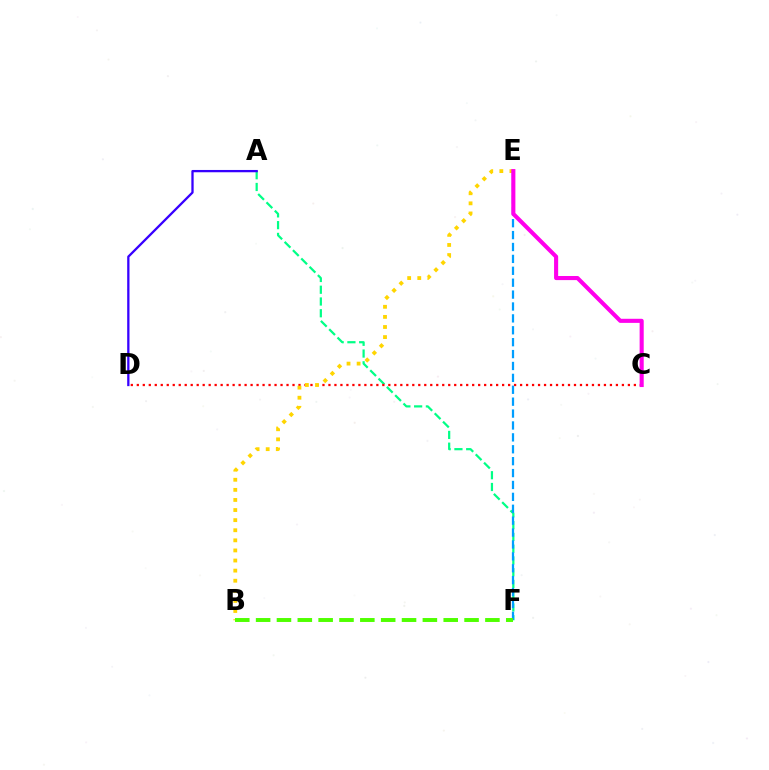{('A', 'F'): [{'color': '#00ff86', 'line_style': 'dashed', 'thickness': 1.6}], ('C', 'D'): [{'color': '#ff0000', 'line_style': 'dotted', 'thickness': 1.63}], ('B', 'E'): [{'color': '#ffd500', 'line_style': 'dotted', 'thickness': 2.74}], ('A', 'D'): [{'color': '#3700ff', 'line_style': 'solid', 'thickness': 1.65}], ('E', 'F'): [{'color': '#009eff', 'line_style': 'dashed', 'thickness': 1.62}], ('C', 'E'): [{'color': '#ff00ed', 'line_style': 'solid', 'thickness': 2.95}], ('B', 'F'): [{'color': '#4fff00', 'line_style': 'dashed', 'thickness': 2.83}]}